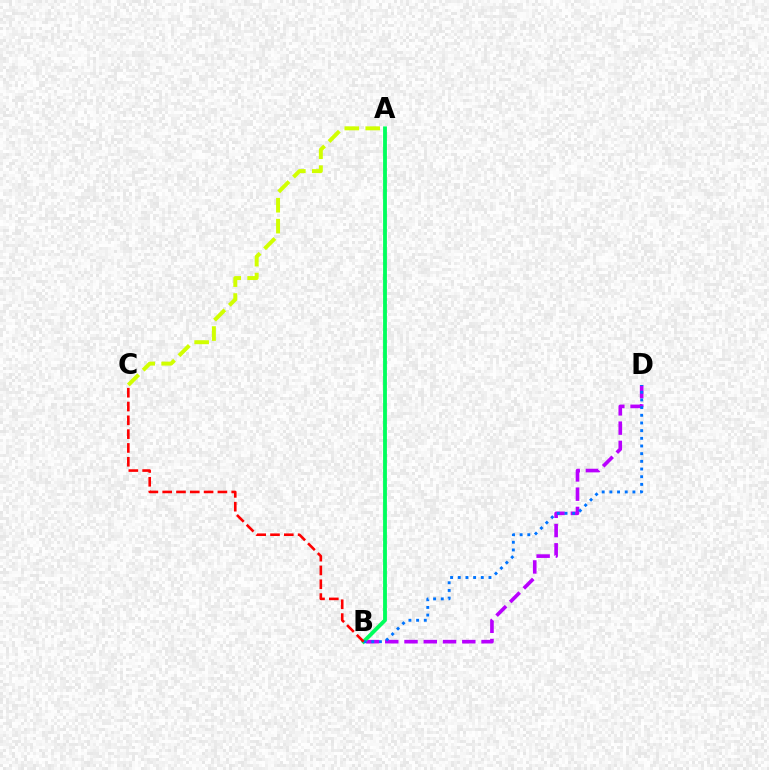{('B', 'D'): [{'color': '#b900ff', 'line_style': 'dashed', 'thickness': 2.62}, {'color': '#0074ff', 'line_style': 'dotted', 'thickness': 2.09}], ('A', 'C'): [{'color': '#d1ff00', 'line_style': 'dashed', 'thickness': 2.84}], ('A', 'B'): [{'color': '#00ff5c', 'line_style': 'solid', 'thickness': 2.76}], ('B', 'C'): [{'color': '#ff0000', 'line_style': 'dashed', 'thickness': 1.88}]}